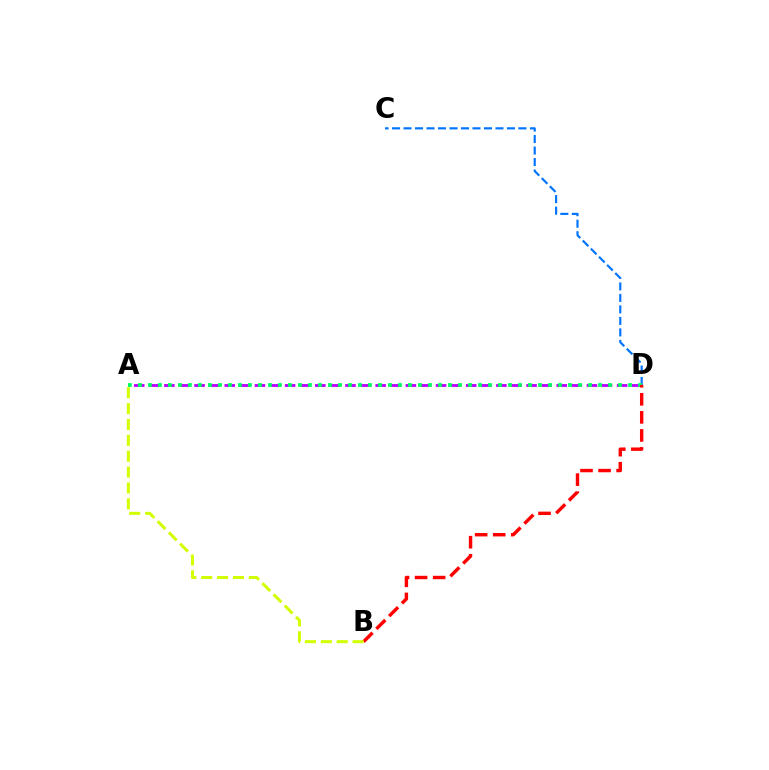{('C', 'D'): [{'color': '#0074ff', 'line_style': 'dashed', 'thickness': 1.56}], ('A', 'D'): [{'color': '#b900ff', 'line_style': 'dashed', 'thickness': 2.05}, {'color': '#00ff5c', 'line_style': 'dotted', 'thickness': 2.72}], ('B', 'D'): [{'color': '#ff0000', 'line_style': 'dashed', 'thickness': 2.45}], ('A', 'B'): [{'color': '#d1ff00', 'line_style': 'dashed', 'thickness': 2.16}]}